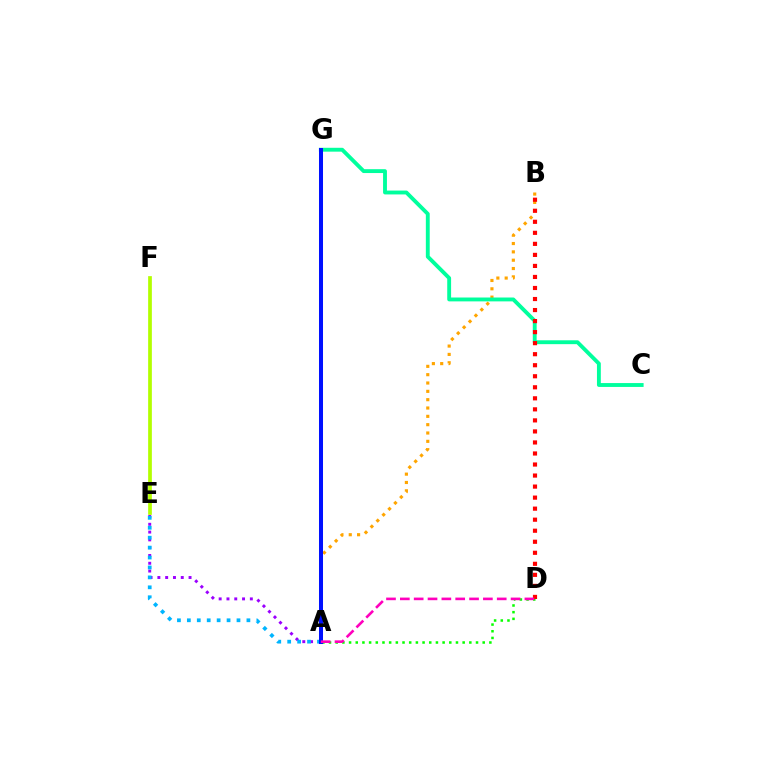{('A', 'B'): [{'color': '#ffa500', 'line_style': 'dotted', 'thickness': 2.26}], ('A', 'E'): [{'color': '#9b00ff', 'line_style': 'dotted', 'thickness': 2.12}, {'color': '#00b5ff', 'line_style': 'dotted', 'thickness': 2.7}], ('C', 'G'): [{'color': '#00ff9d', 'line_style': 'solid', 'thickness': 2.78}], ('A', 'D'): [{'color': '#08ff00', 'line_style': 'dotted', 'thickness': 1.82}, {'color': '#ff00bd', 'line_style': 'dashed', 'thickness': 1.88}], ('B', 'D'): [{'color': '#ff0000', 'line_style': 'dotted', 'thickness': 3.0}], ('A', 'G'): [{'color': '#0010ff', 'line_style': 'solid', 'thickness': 2.89}], ('E', 'F'): [{'color': '#b3ff00', 'line_style': 'solid', 'thickness': 2.68}]}